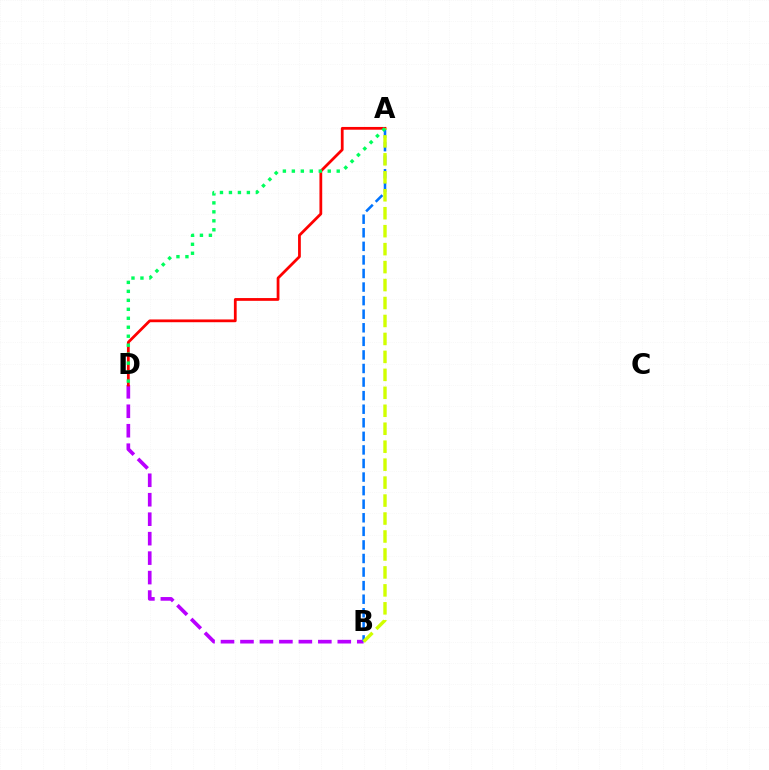{('B', 'D'): [{'color': '#b900ff', 'line_style': 'dashed', 'thickness': 2.64}], ('A', 'B'): [{'color': '#0074ff', 'line_style': 'dashed', 'thickness': 1.84}, {'color': '#d1ff00', 'line_style': 'dashed', 'thickness': 2.44}], ('A', 'D'): [{'color': '#ff0000', 'line_style': 'solid', 'thickness': 1.99}, {'color': '#00ff5c', 'line_style': 'dotted', 'thickness': 2.44}]}